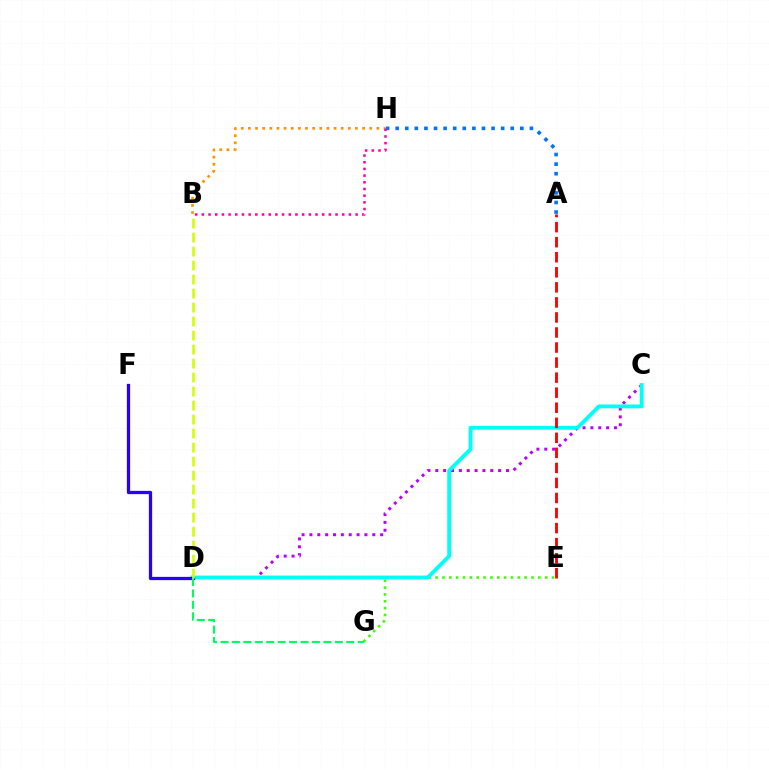{('B', 'H'): [{'color': '#ff9400', 'line_style': 'dotted', 'thickness': 1.94}, {'color': '#ff00ac', 'line_style': 'dotted', 'thickness': 1.82}], ('E', 'G'): [{'color': '#3dff00', 'line_style': 'dotted', 'thickness': 1.86}], ('C', 'D'): [{'color': '#b900ff', 'line_style': 'dotted', 'thickness': 2.13}, {'color': '#00fff6', 'line_style': 'solid', 'thickness': 2.77}], ('D', 'F'): [{'color': '#2500ff', 'line_style': 'solid', 'thickness': 2.34}], ('D', 'G'): [{'color': '#00ff5c', 'line_style': 'dashed', 'thickness': 1.55}], ('B', 'D'): [{'color': '#d1ff00', 'line_style': 'dashed', 'thickness': 1.9}], ('A', 'E'): [{'color': '#ff0000', 'line_style': 'dashed', 'thickness': 2.04}], ('A', 'H'): [{'color': '#0074ff', 'line_style': 'dotted', 'thickness': 2.61}]}